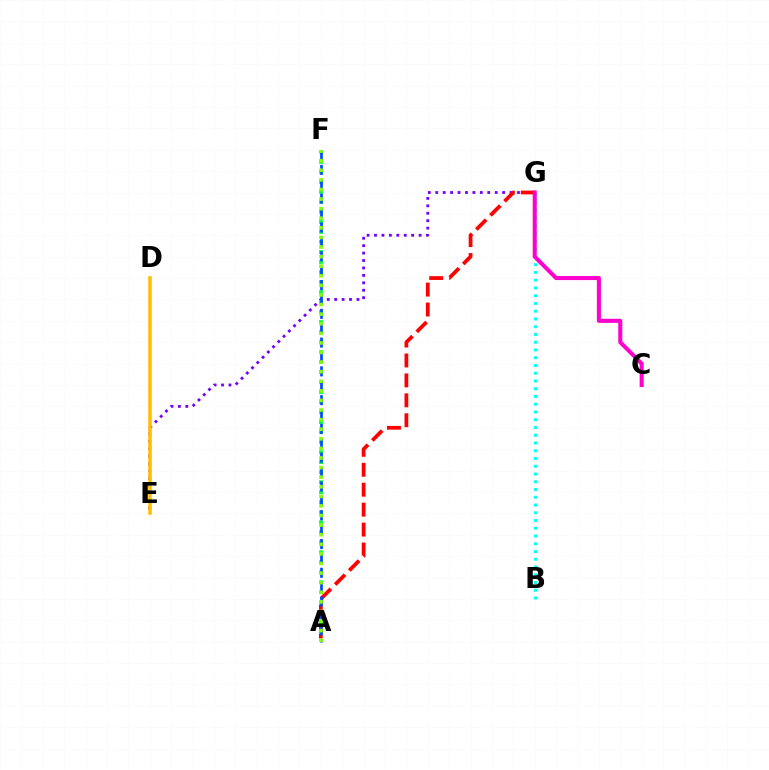{('E', 'G'): [{'color': '#7200ff', 'line_style': 'dotted', 'thickness': 2.02}], ('A', 'G'): [{'color': '#ff0000', 'line_style': 'dashed', 'thickness': 2.71}], ('A', 'F'): [{'color': '#00ff39', 'line_style': 'dotted', 'thickness': 2.72}, {'color': '#004bff', 'line_style': 'dashed', 'thickness': 1.95}, {'color': '#84ff00', 'line_style': 'dotted', 'thickness': 2.61}], ('D', 'E'): [{'color': '#ffbd00', 'line_style': 'solid', 'thickness': 2.52}], ('B', 'G'): [{'color': '#00fff6', 'line_style': 'dotted', 'thickness': 2.11}], ('C', 'G'): [{'color': '#ff00cf', 'line_style': 'solid', 'thickness': 2.92}]}